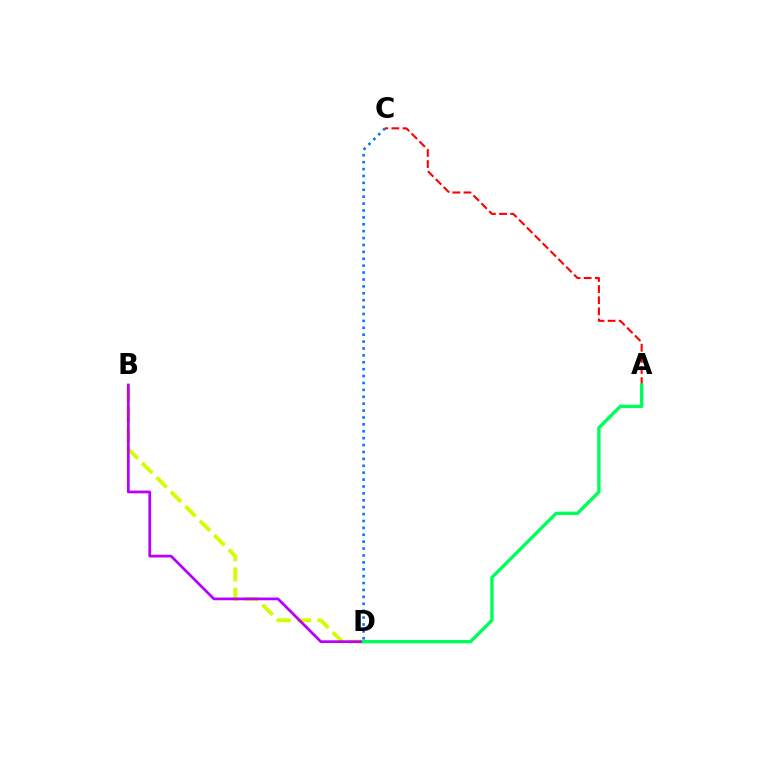{('B', 'D'): [{'color': '#d1ff00', 'line_style': 'dashed', 'thickness': 2.77}, {'color': '#b900ff', 'line_style': 'solid', 'thickness': 1.98}], ('C', 'D'): [{'color': '#0074ff', 'line_style': 'dotted', 'thickness': 1.87}], ('A', 'C'): [{'color': '#ff0000', 'line_style': 'dashed', 'thickness': 1.51}], ('A', 'D'): [{'color': '#00ff5c', 'line_style': 'solid', 'thickness': 2.42}]}